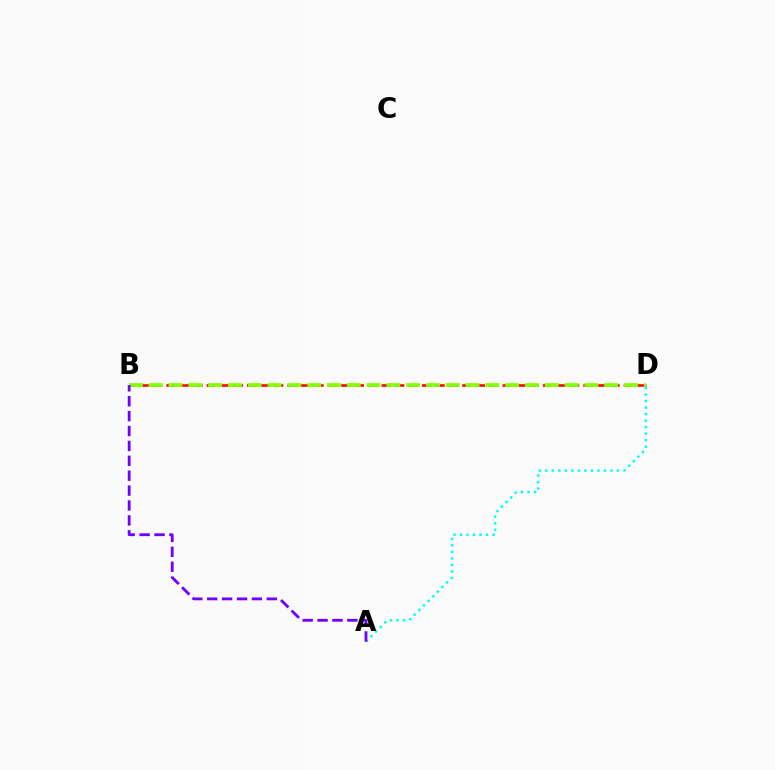{('B', 'D'): [{'color': '#ff0000', 'line_style': 'dashed', 'thickness': 1.83}, {'color': '#84ff00', 'line_style': 'dashed', 'thickness': 2.69}], ('A', 'D'): [{'color': '#00fff6', 'line_style': 'dotted', 'thickness': 1.77}], ('A', 'B'): [{'color': '#7200ff', 'line_style': 'dashed', 'thickness': 2.02}]}